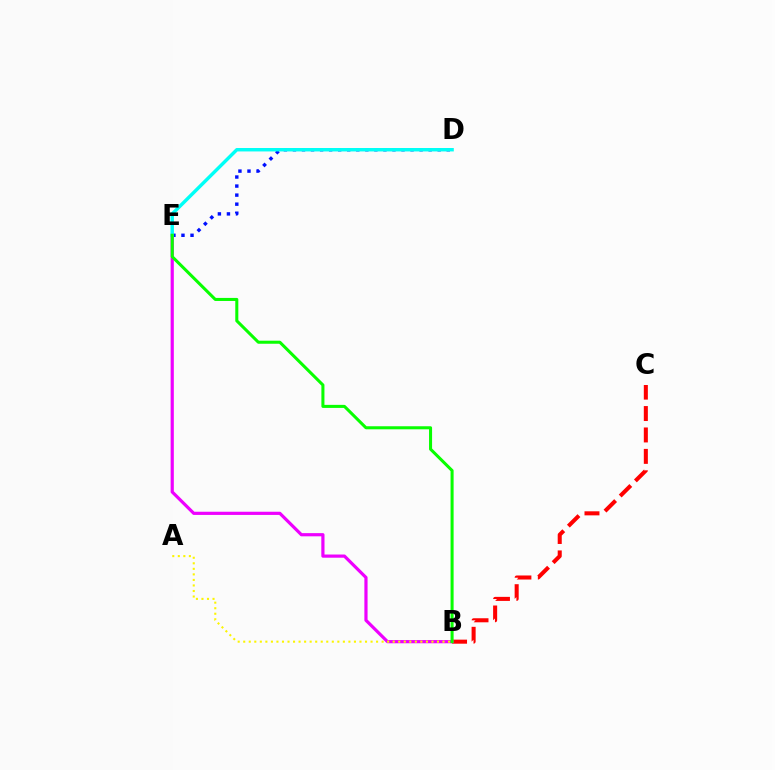{('D', 'E'): [{'color': '#0010ff', 'line_style': 'dotted', 'thickness': 2.46}, {'color': '#00fff6', 'line_style': 'solid', 'thickness': 2.47}], ('B', 'C'): [{'color': '#ff0000', 'line_style': 'dashed', 'thickness': 2.91}], ('B', 'E'): [{'color': '#ee00ff', 'line_style': 'solid', 'thickness': 2.3}, {'color': '#08ff00', 'line_style': 'solid', 'thickness': 2.19}], ('A', 'B'): [{'color': '#fcf500', 'line_style': 'dotted', 'thickness': 1.5}]}